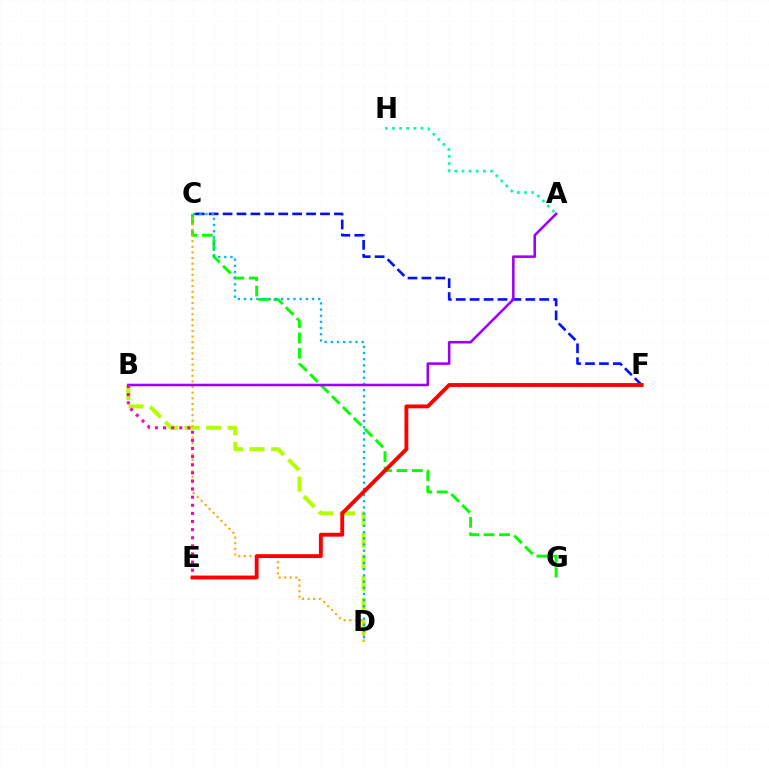{('C', 'G'): [{'color': '#08ff00', 'line_style': 'dashed', 'thickness': 2.09}], ('C', 'F'): [{'color': '#0010ff', 'line_style': 'dashed', 'thickness': 1.89}], ('B', 'D'): [{'color': '#b3ff00', 'line_style': 'dashed', 'thickness': 2.93}], ('C', 'D'): [{'color': '#ffa500', 'line_style': 'dotted', 'thickness': 1.52}, {'color': '#00b5ff', 'line_style': 'dotted', 'thickness': 1.68}], ('A', 'H'): [{'color': '#00ff9d', 'line_style': 'dotted', 'thickness': 1.94}], ('A', 'B'): [{'color': '#9b00ff', 'line_style': 'solid', 'thickness': 1.84}], ('B', 'E'): [{'color': '#ff00bd', 'line_style': 'dotted', 'thickness': 2.2}], ('E', 'F'): [{'color': '#ff0000', 'line_style': 'solid', 'thickness': 2.79}]}